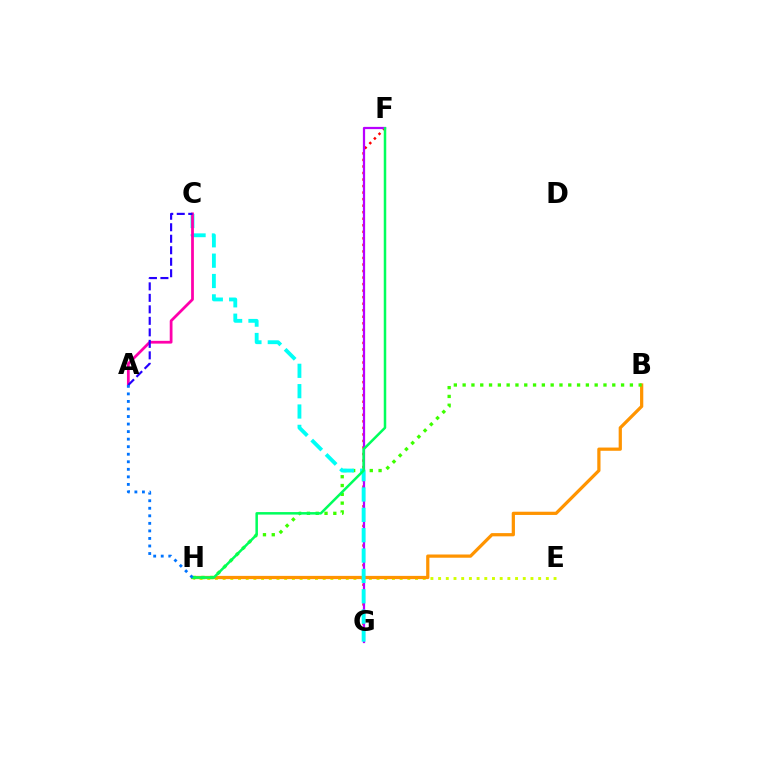{('F', 'G'): [{'color': '#ff0000', 'line_style': 'dotted', 'thickness': 1.78}, {'color': '#b900ff', 'line_style': 'solid', 'thickness': 1.61}], ('E', 'H'): [{'color': '#d1ff00', 'line_style': 'dotted', 'thickness': 2.09}], ('B', 'H'): [{'color': '#ff9400', 'line_style': 'solid', 'thickness': 2.33}, {'color': '#3dff00', 'line_style': 'dotted', 'thickness': 2.39}], ('C', 'G'): [{'color': '#00fff6', 'line_style': 'dashed', 'thickness': 2.76}], ('F', 'H'): [{'color': '#00ff5c', 'line_style': 'solid', 'thickness': 1.81}], ('A', 'C'): [{'color': '#ff00ac', 'line_style': 'solid', 'thickness': 1.99}, {'color': '#2500ff', 'line_style': 'dashed', 'thickness': 1.56}], ('A', 'H'): [{'color': '#0074ff', 'line_style': 'dotted', 'thickness': 2.05}]}